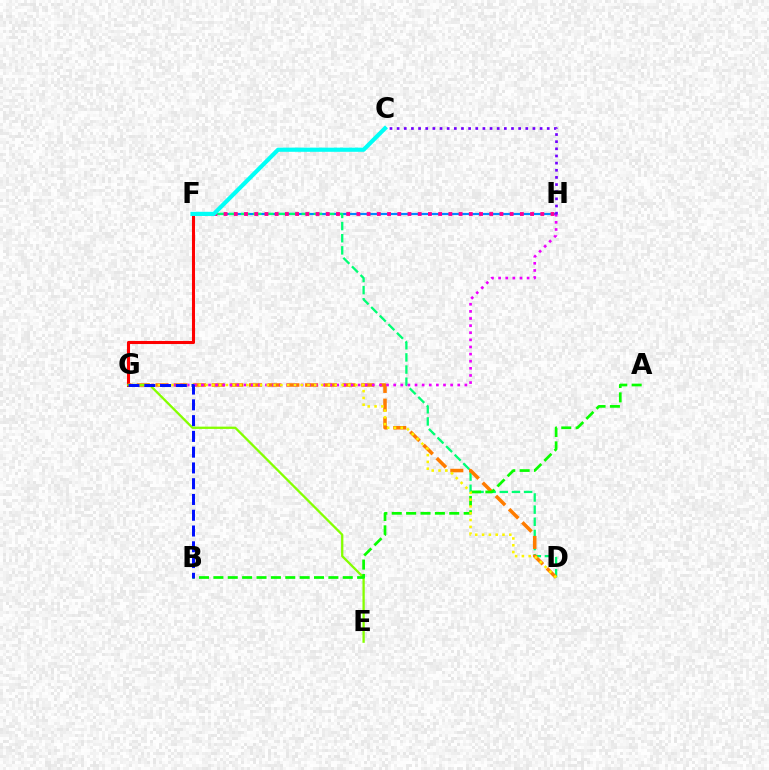{('F', 'H'): [{'color': '#008cff', 'line_style': 'solid', 'thickness': 1.56}, {'color': '#ff0094', 'line_style': 'dotted', 'thickness': 2.78}], ('F', 'G'): [{'color': '#ff0000', 'line_style': 'solid', 'thickness': 2.21}], ('D', 'F'): [{'color': '#00ff74', 'line_style': 'dashed', 'thickness': 1.65}], ('D', 'G'): [{'color': '#ff7c00', 'line_style': 'dashed', 'thickness': 2.54}, {'color': '#fcf500', 'line_style': 'dotted', 'thickness': 1.85}], ('C', 'F'): [{'color': '#00fff6', 'line_style': 'solid', 'thickness': 2.99}], ('G', 'H'): [{'color': '#ee00ff', 'line_style': 'dotted', 'thickness': 1.93}], ('E', 'G'): [{'color': '#84ff00', 'line_style': 'solid', 'thickness': 1.65}], ('A', 'B'): [{'color': '#08ff00', 'line_style': 'dashed', 'thickness': 1.95}], ('C', 'H'): [{'color': '#7200ff', 'line_style': 'dotted', 'thickness': 1.94}], ('B', 'G'): [{'color': '#0010ff', 'line_style': 'dashed', 'thickness': 2.14}]}